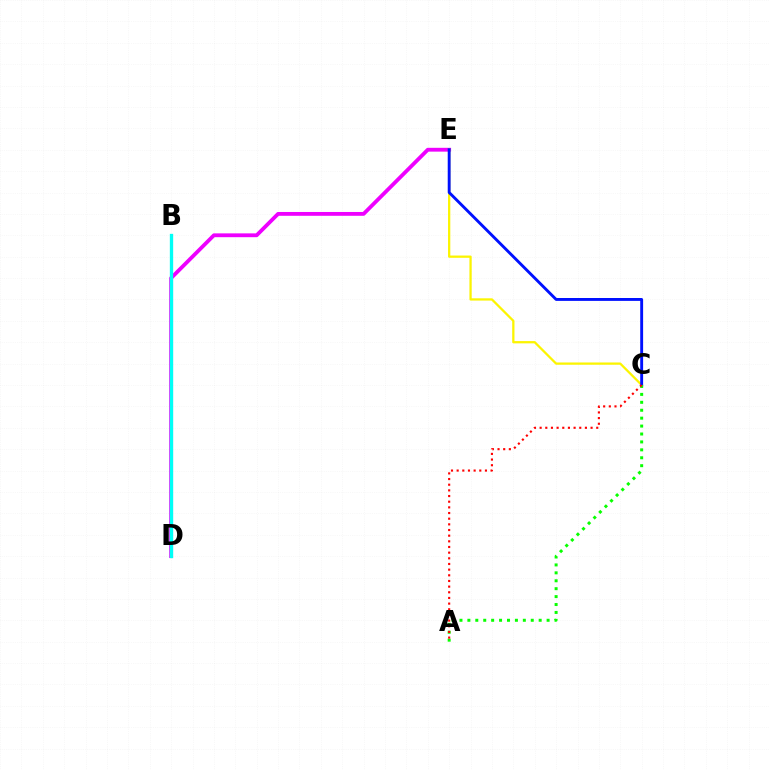{('D', 'E'): [{'color': '#ee00ff', 'line_style': 'solid', 'thickness': 2.75}], ('C', 'E'): [{'color': '#fcf500', 'line_style': 'solid', 'thickness': 1.63}, {'color': '#0010ff', 'line_style': 'solid', 'thickness': 2.08}], ('A', 'C'): [{'color': '#08ff00', 'line_style': 'dotted', 'thickness': 2.15}, {'color': '#ff0000', 'line_style': 'dotted', 'thickness': 1.54}], ('B', 'D'): [{'color': '#00fff6', 'line_style': 'solid', 'thickness': 2.39}]}